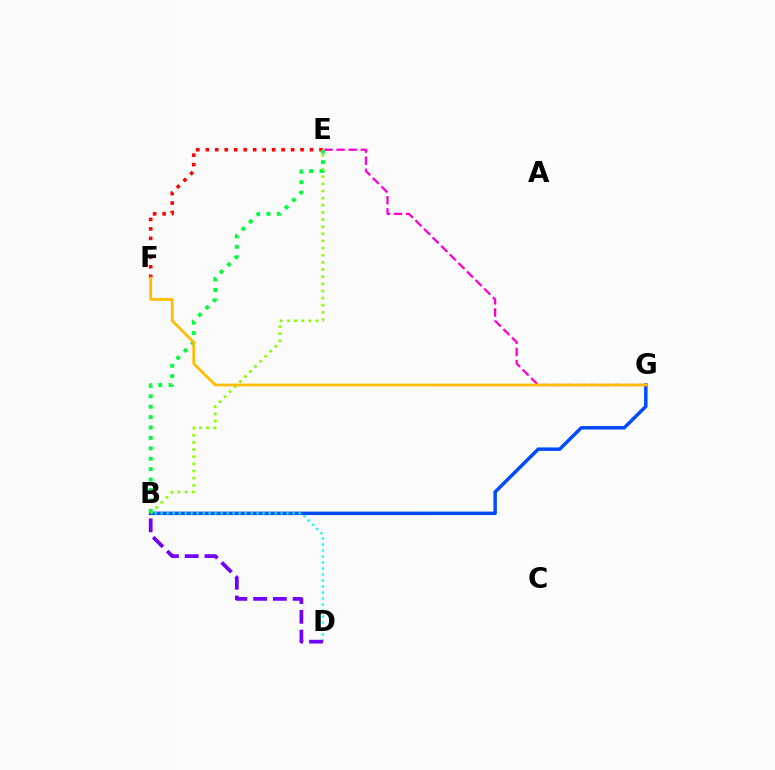{('E', 'F'): [{'color': '#ff0000', 'line_style': 'dotted', 'thickness': 2.57}], ('B', 'G'): [{'color': '#004bff', 'line_style': 'solid', 'thickness': 2.5}], ('B', 'E'): [{'color': '#84ff00', 'line_style': 'dotted', 'thickness': 1.94}, {'color': '#00ff39', 'line_style': 'dotted', 'thickness': 2.83}], ('B', 'D'): [{'color': '#00fff6', 'line_style': 'dotted', 'thickness': 1.63}, {'color': '#7200ff', 'line_style': 'dashed', 'thickness': 2.68}], ('E', 'G'): [{'color': '#ff00cf', 'line_style': 'dashed', 'thickness': 1.65}], ('F', 'G'): [{'color': '#ffbd00', 'line_style': 'solid', 'thickness': 1.99}]}